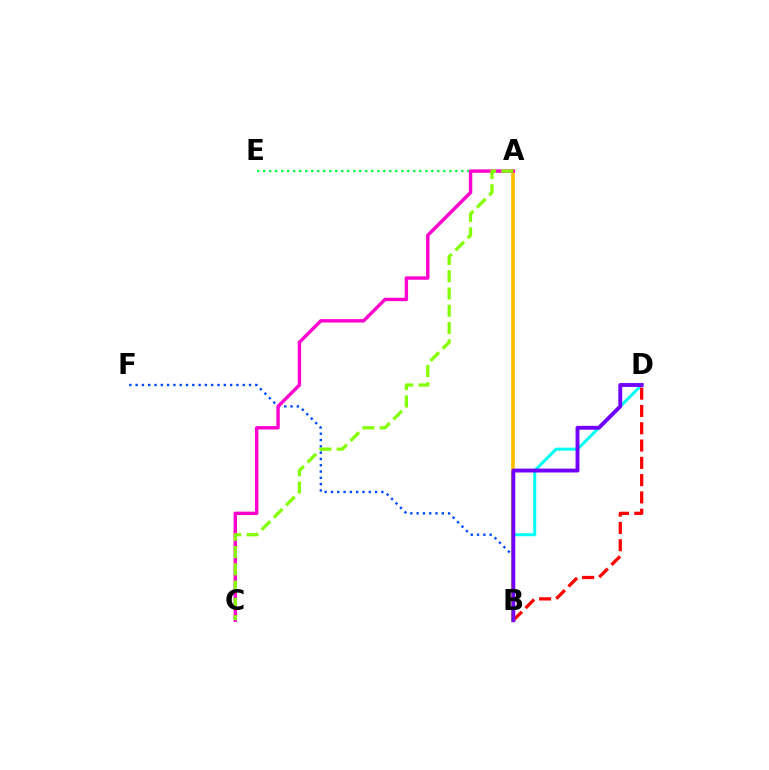{('A', 'B'): [{'color': '#ffbd00', 'line_style': 'solid', 'thickness': 2.66}], ('B', 'D'): [{'color': '#00fff6', 'line_style': 'solid', 'thickness': 2.17}, {'color': '#ff0000', 'line_style': 'dashed', 'thickness': 2.35}, {'color': '#7200ff', 'line_style': 'solid', 'thickness': 2.8}], ('A', 'E'): [{'color': '#00ff39', 'line_style': 'dotted', 'thickness': 1.63}], ('B', 'F'): [{'color': '#004bff', 'line_style': 'dotted', 'thickness': 1.71}], ('A', 'C'): [{'color': '#ff00cf', 'line_style': 'solid', 'thickness': 2.45}, {'color': '#84ff00', 'line_style': 'dashed', 'thickness': 2.35}]}